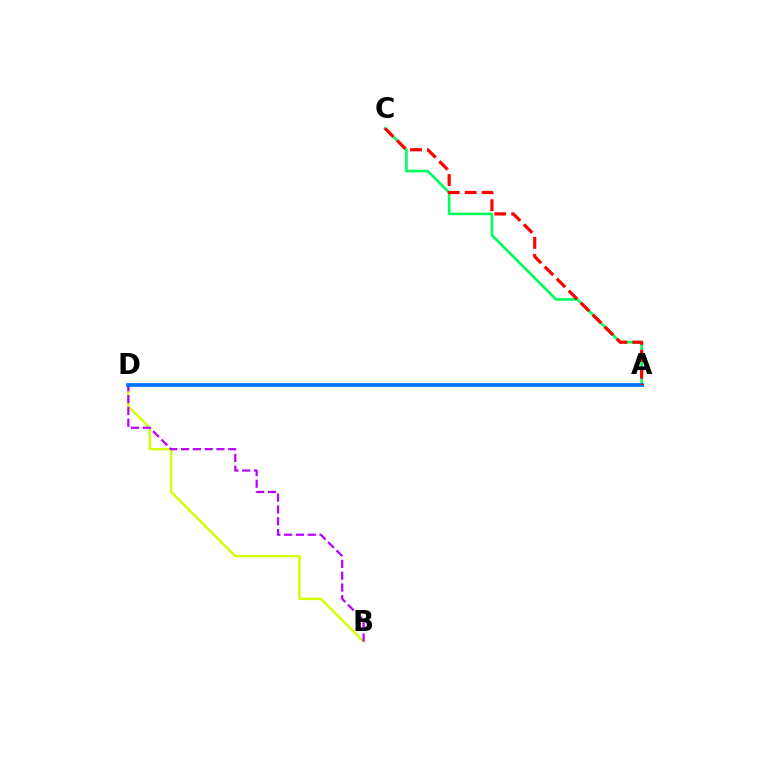{('B', 'D'): [{'color': '#d1ff00', 'line_style': 'solid', 'thickness': 1.74}, {'color': '#b900ff', 'line_style': 'dashed', 'thickness': 1.6}], ('A', 'C'): [{'color': '#00ff5c', 'line_style': 'solid', 'thickness': 1.92}, {'color': '#ff0000', 'line_style': 'dashed', 'thickness': 2.31}], ('A', 'D'): [{'color': '#0074ff', 'line_style': 'solid', 'thickness': 2.69}]}